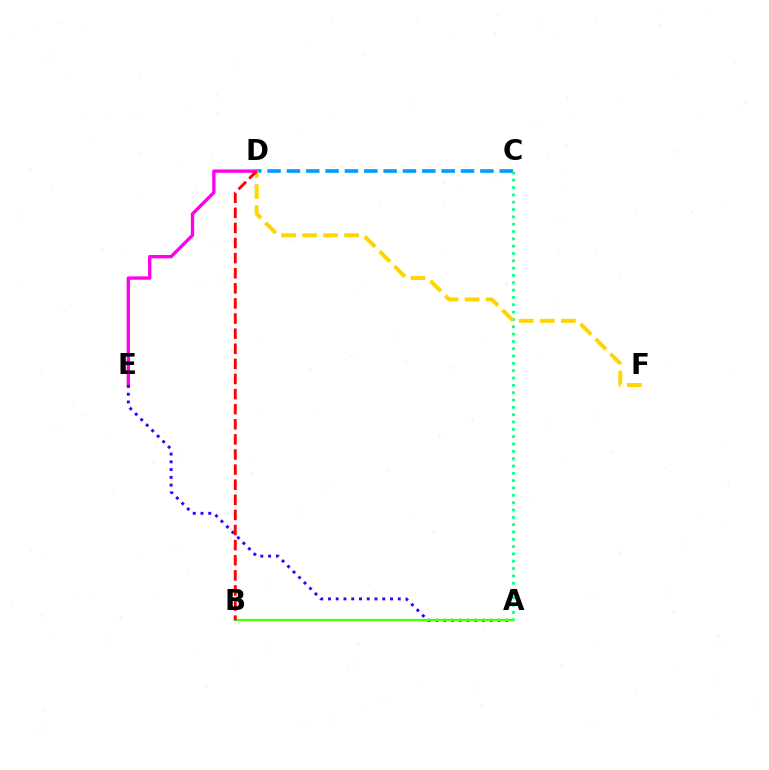{('D', 'E'): [{'color': '#ff00ed', 'line_style': 'solid', 'thickness': 2.4}], ('C', 'D'): [{'color': '#009eff', 'line_style': 'dashed', 'thickness': 2.63}], ('A', 'E'): [{'color': '#3700ff', 'line_style': 'dotted', 'thickness': 2.11}], ('A', 'C'): [{'color': '#00ff86', 'line_style': 'dotted', 'thickness': 1.99}], ('D', 'F'): [{'color': '#ffd500', 'line_style': 'dashed', 'thickness': 2.86}], ('A', 'B'): [{'color': '#4fff00', 'line_style': 'solid', 'thickness': 1.68}], ('B', 'D'): [{'color': '#ff0000', 'line_style': 'dashed', 'thickness': 2.05}]}